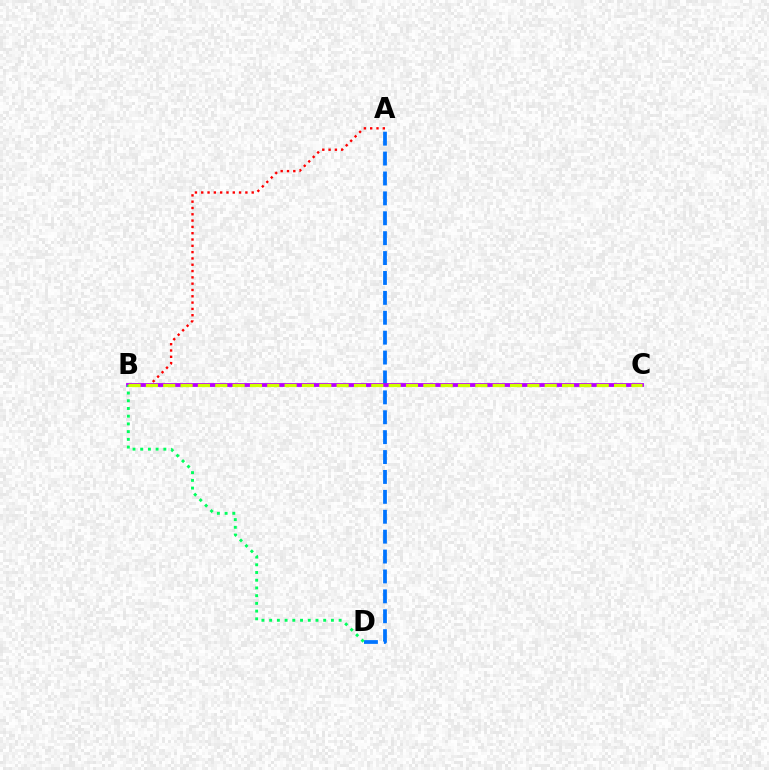{('A', 'B'): [{'color': '#ff0000', 'line_style': 'dotted', 'thickness': 1.71}], ('A', 'D'): [{'color': '#0074ff', 'line_style': 'dashed', 'thickness': 2.7}], ('B', 'C'): [{'color': '#b900ff', 'line_style': 'solid', 'thickness': 2.75}, {'color': '#d1ff00', 'line_style': 'dashed', 'thickness': 2.36}], ('B', 'D'): [{'color': '#00ff5c', 'line_style': 'dotted', 'thickness': 2.1}]}